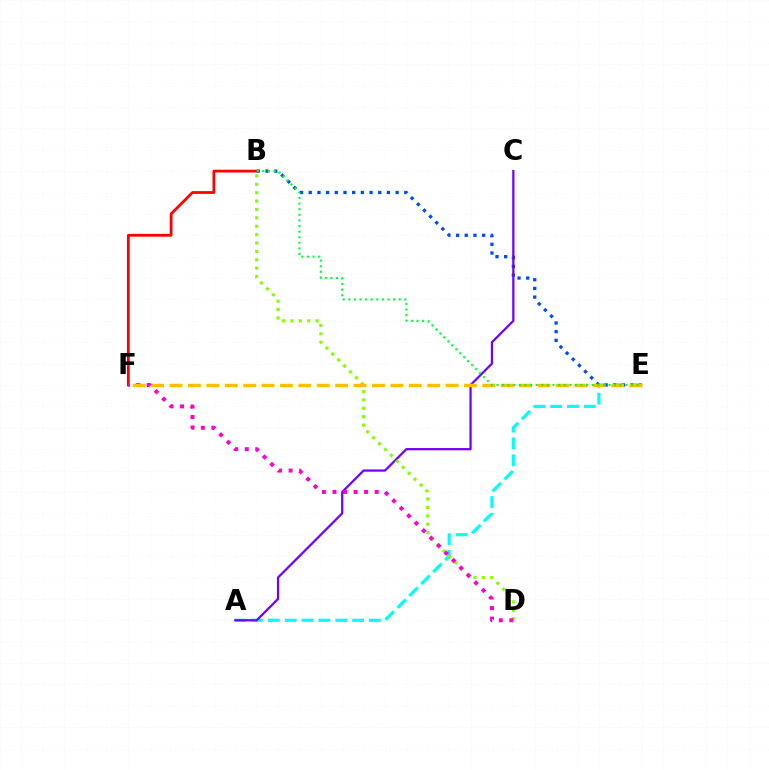{('A', 'E'): [{'color': '#00fff6', 'line_style': 'dashed', 'thickness': 2.29}], ('B', 'E'): [{'color': '#004bff', 'line_style': 'dotted', 'thickness': 2.36}, {'color': '#00ff39', 'line_style': 'dotted', 'thickness': 1.52}], ('A', 'C'): [{'color': '#7200ff', 'line_style': 'solid', 'thickness': 1.62}], ('B', 'D'): [{'color': '#84ff00', 'line_style': 'dotted', 'thickness': 2.28}], ('B', 'F'): [{'color': '#ff0000', 'line_style': 'solid', 'thickness': 1.99}], ('D', 'F'): [{'color': '#ff00cf', 'line_style': 'dotted', 'thickness': 2.87}], ('E', 'F'): [{'color': '#ffbd00', 'line_style': 'dashed', 'thickness': 2.5}]}